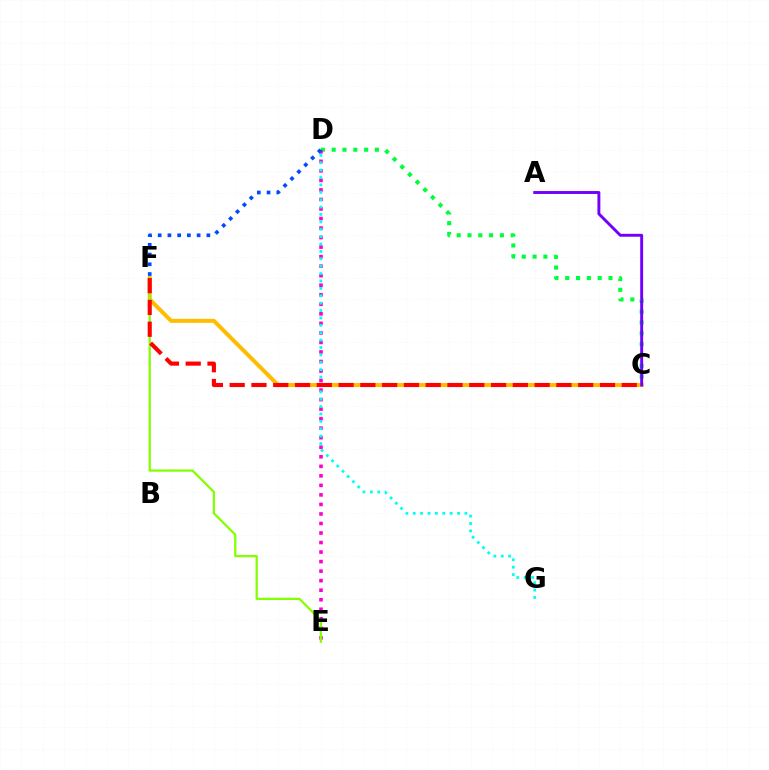{('C', 'D'): [{'color': '#00ff39', 'line_style': 'dotted', 'thickness': 2.94}], ('C', 'F'): [{'color': '#ffbd00', 'line_style': 'solid', 'thickness': 2.88}, {'color': '#ff0000', 'line_style': 'dashed', 'thickness': 2.96}], ('D', 'E'): [{'color': '#ff00cf', 'line_style': 'dotted', 'thickness': 2.59}], ('E', 'F'): [{'color': '#84ff00', 'line_style': 'solid', 'thickness': 1.63}], ('D', 'G'): [{'color': '#00fff6', 'line_style': 'dotted', 'thickness': 2.01}], ('A', 'C'): [{'color': '#7200ff', 'line_style': 'solid', 'thickness': 2.1}], ('D', 'F'): [{'color': '#004bff', 'line_style': 'dotted', 'thickness': 2.65}]}